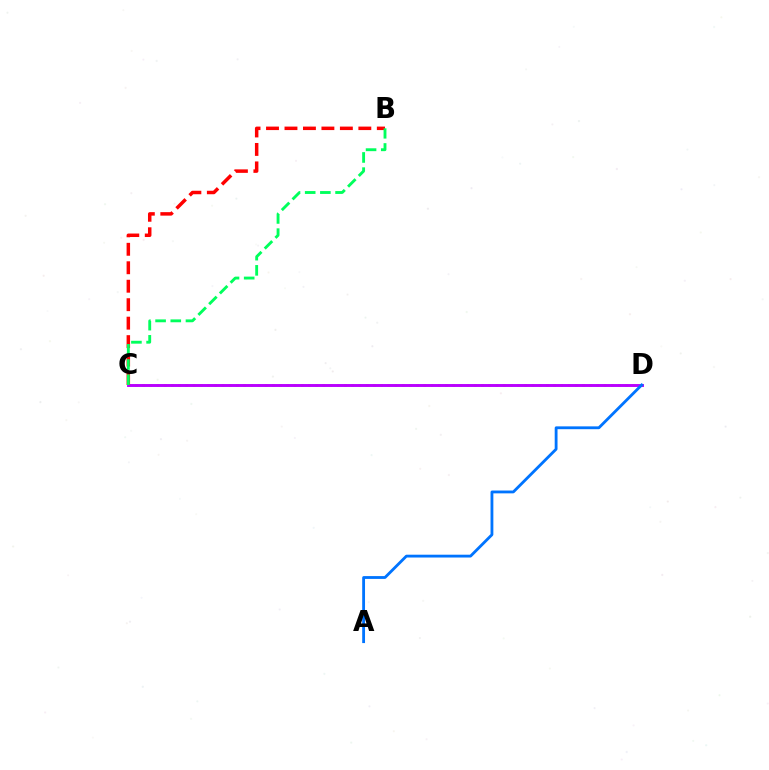{('C', 'D'): [{'color': '#d1ff00', 'line_style': 'dotted', 'thickness': 1.96}, {'color': '#b900ff', 'line_style': 'solid', 'thickness': 2.1}], ('B', 'C'): [{'color': '#ff0000', 'line_style': 'dashed', 'thickness': 2.51}, {'color': '#00ff5c', 'line_style': 'dashed', 'thickness': 2.06}], ('A', 'D'): [{'color': '#0074ff', 'line_style': 'solid', 'thickness': 2.03}]}